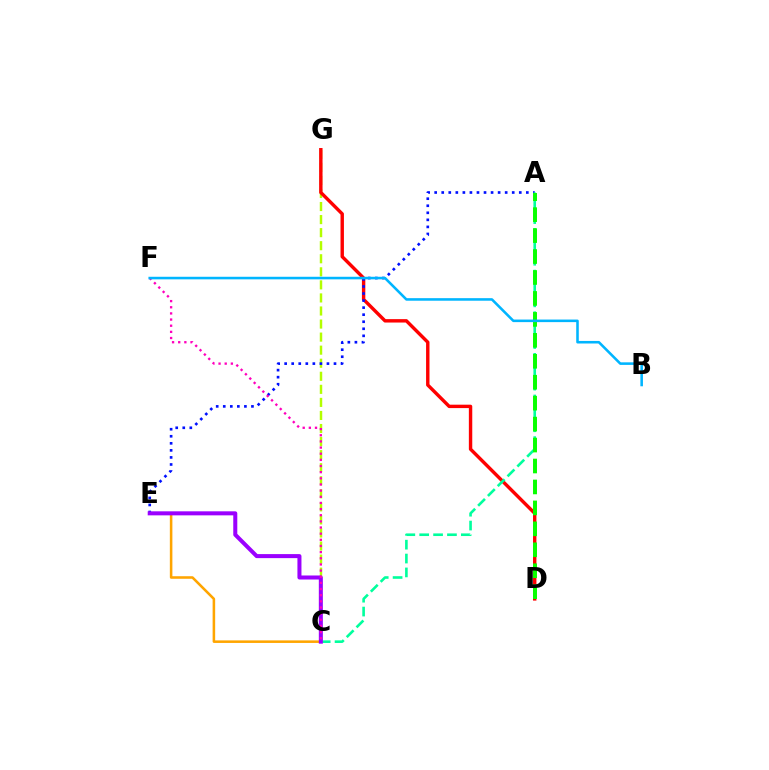{('C', 'G'): [{'color': '#b3ff00', 'line_style': 'dashed', 'thickness': 1.77}], ('D', 'G'): [{'color': '#ff0000', 'line_style': 'solid', 'thickness': 2.45}], ('C', 'E'): [{'color': '#ffa500', 'line_style': 'solid', 'thickness': 1.84}, {'color': '#9b00ff', 'line_style': 'solid', 'thickness': 2.9}], ('A', 'E'): [{'color': '#0010ff', 'line_style': 'dotted', 'thickness': 1.92}], ('A', 'C'): [{'color': '#00ff9d', 'line_style': 'dashed', 'thickness': 1.89}], ('C', 'F'): [{'color': '#ff00bd', 'line_style': 'dotted', 'thickness': 1.67}], ('A', 'D'): [{'color': '#08ff00', 'line_style': 'dashed', 'thickness': 2.85}], ('B', 'F'): [{'color': '#00b5ff', 'line_style': 'solid', 'thickness': 1.85}]}